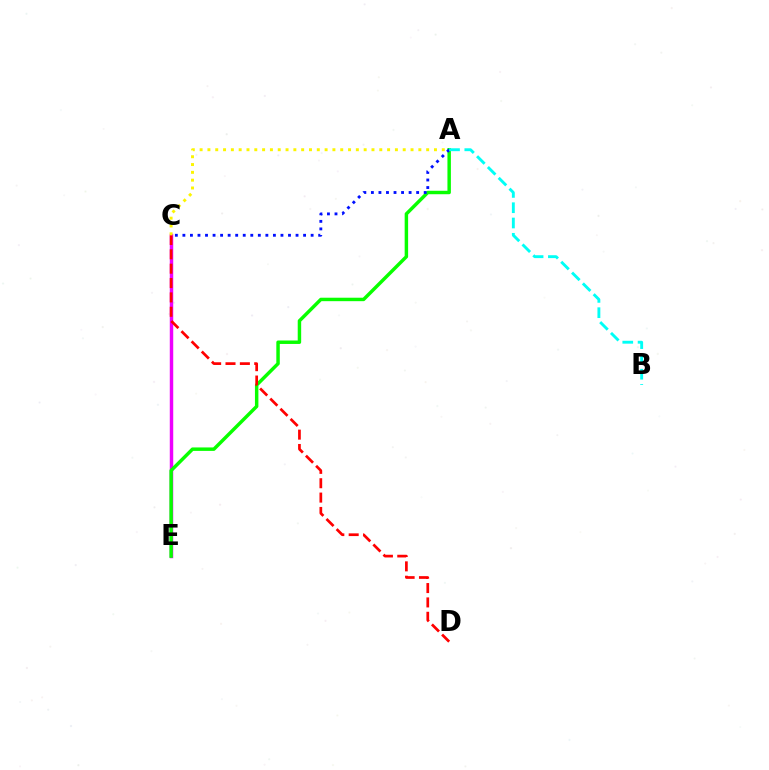{('C', 'E'): [{'color': '#ee00ff', 'line_style': 'solid', 'thickness': 2.49}], ('A', 'E'): [{'color': '#08ff00', 'line_style': 'solid', 'thickness': 2.49}], ('A', 'C'): [{'color': '#0010ff', 'line_style': 'dotted', 'thickness': 2.05}, {'color': '#fcf500', 'line_style': 'dotted', 'thickness': 2.12}], ('C', 'D'): [{'color': '#ff0000', 'line_style': 'dashed', 'thickness': 1.95}], ('A', 'B'): [{'color': '#00fff6', 'line_style': 'dashed', 'thickness': 2.08}]}